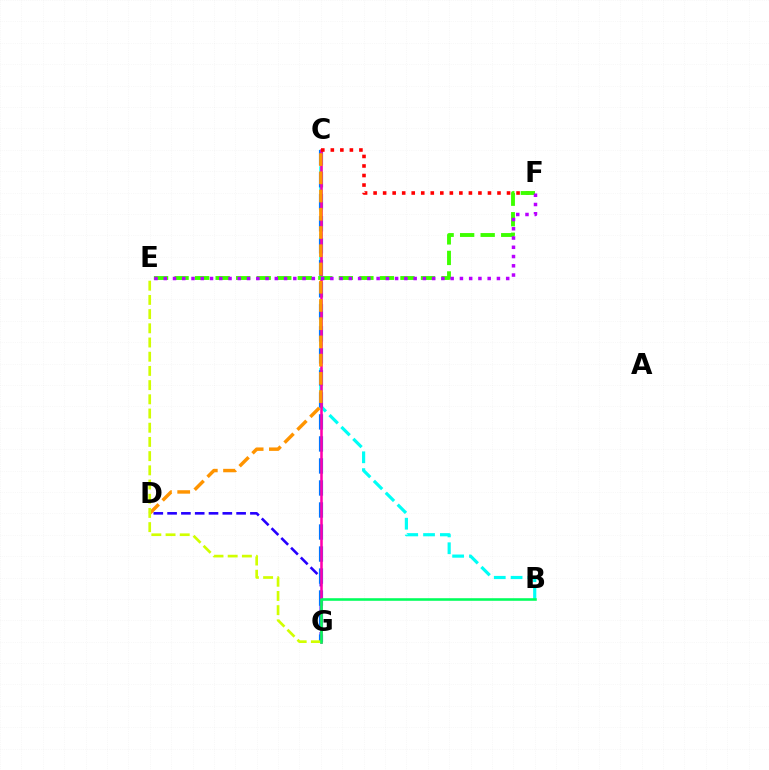{('D', 'G'): [{'color': '#2500ff', 'line_style': 'dashed', 'thickness': 1.88}], ('B', 'C'): [{'color': '#00fff6', 'line_style': 'dashed', 'thickness': 2.29}], ('C', 'G'): [{'color': '#0074ff', 'line_style': 'dashed', 'thickness': 2.99}, {'color': '#ff00ac', 'line_style': 'solid', 'thickness': 1.84}], ('C', 'F'): [{'color': '#ff0000', 'line_style': 'dotted', 'thickness': 2.59}], ('C', 'D'): [{'color': '#ff9400', 'line_style': 'dashed', 'thickness': 2.48}], ('E', 'F'): [{'color': '#3dff00', 'line_style': 'dashed', 'thickness': 2.79}, {'color': '#b900ff', 'line_style': 'dotted', 'thickness': 2.51}], ('E', 'G'): [{'color': '#d1ff00', 'line_style': 'dashed', 'thickness': 1.93}], ('B', 'G'): [{'color': '#00ff5c', 'line_style': 'solid', 'thickness': 1.85}]}